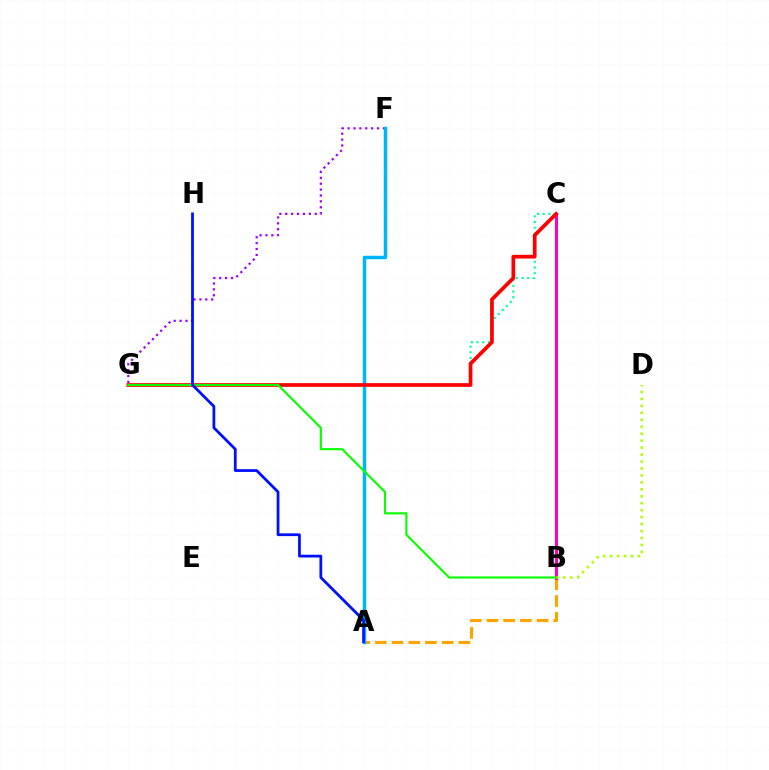{('A', 'B'): [{'color': '#ffa500', 'line_style': 'dashed', 'thickness': 2.27}], ('C', 'G'): [{'color': '#00ff9d', 'line_style': 'dotted', 'thickness': 1.54}, {'color': '#ff0000', 'line_style': 'solid', 'thickness': 2.67}], ('B', 'C'): [{'color': '#ff00bd', 'line_style': 'solid', 'thickness': 2.17}], ('F', 'G'): [{'color': '#9b00ff', 'line_style': 'dotted', 'thickness': 1.6}], ('A', 'F'): [{'color': '#00b5ff', 'line_style': 'solid', 'thickness': 2.5}], ('B', 'D'): [{'color': '#b3ff00', 'line_style': 'dotted', 'thickness': 1.89}], ('B', 'G'): [{'color': '#08ff00', 'line_style': 'solid', 'thickness': 1.53}], ('A', 'H'): [{'color': '#0010ff', 'line_style': 'solid', 'thickness': 1.99}]}